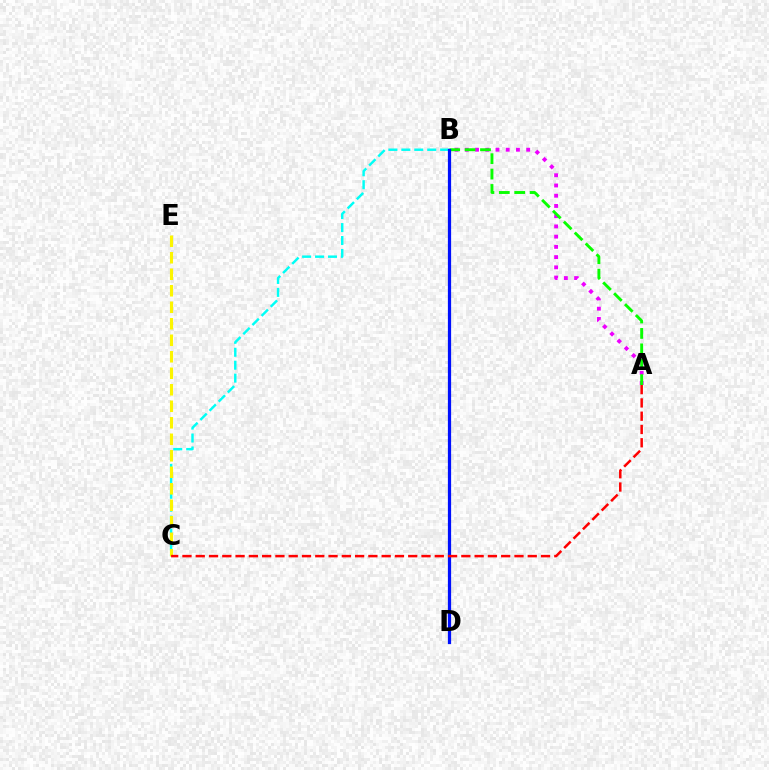{('B', 'C'): [{'color': '#00fff6', 'line_style': 'dashed', 'thickness': 1.76}], ('C', 'E'): [{'color': '#fcf500', 'line_style': 'dashed', 'thickness': 2.24}], ('A', 'B'): [{'color': '#ee00ff', 'line_style': 'dotted', 'thickness': 2.78}, {'color': '#08ff00', 'line_style': 'dashed', 'thickness': 2.09}], ('B', 'D'): [{'color': '#0010ff', 'line_style': 'solid', 'thickness': 2.32}], ('A', 'C'): [{'color': '#ff0000', 'line_style': 'dashed', 'thickness': 1.8}]}